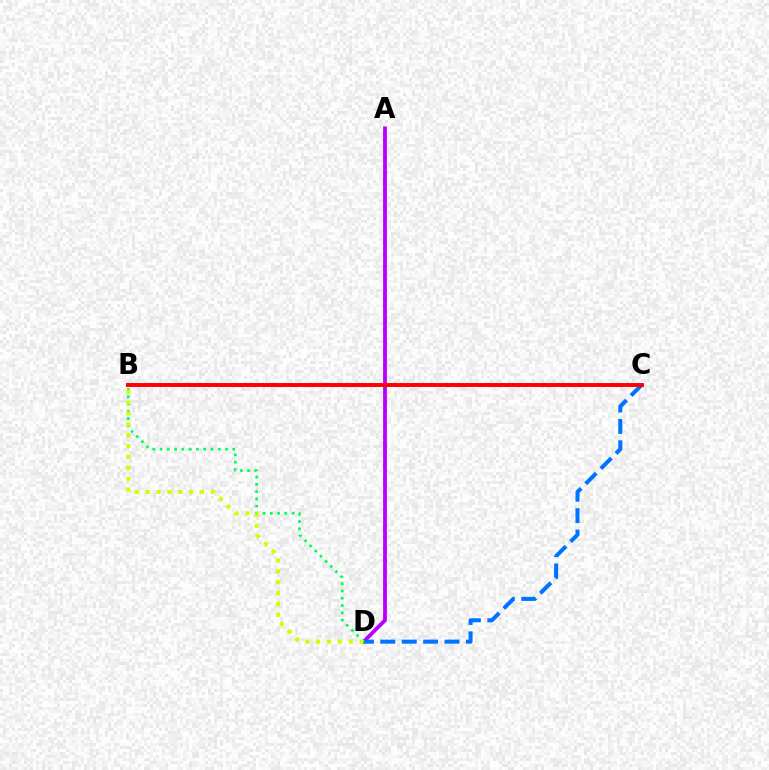{('A', 'D'): [{'color': '#b900ff', 'line_style': 'solid', 'thickness': 2.74}], ('C', 'D'): [{'color': '#0074ff', 'line_style': 'dashed', 'thickness': 2.91}], ('B', 'D'): [{'color': '#00ff5c', 'line_style': 'dotted', 'thickness': 1.97}, {'color': '#d1ff00', 'line_style': 'dotted', 'thickness': 2.95}], ('B', 'C'): [{'color': '#ff0000', 'line_style': 'solid', 'thickness': 2.82}]}